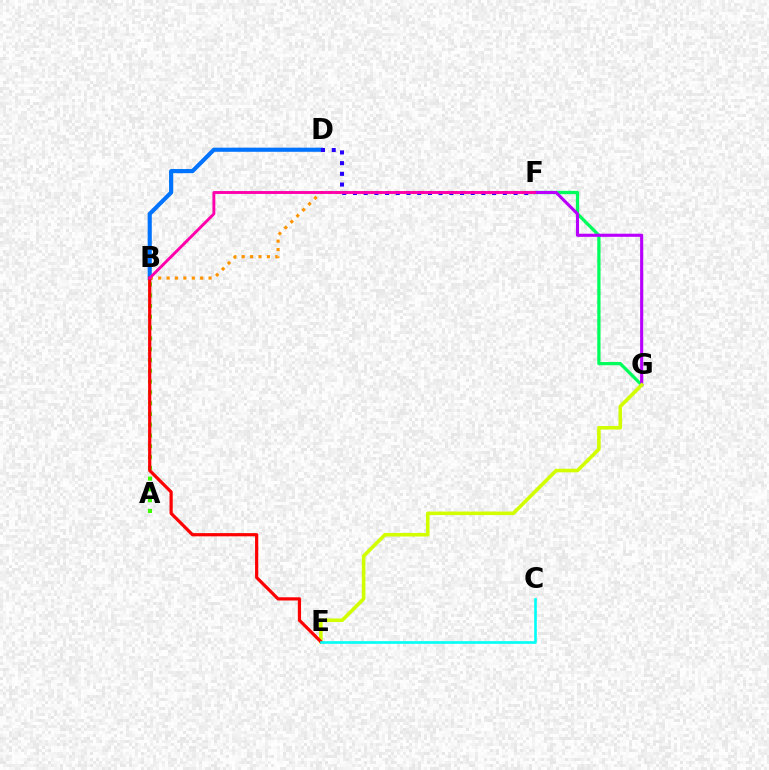{('F', 'G'): [{'color': '#00ff5c', 'line_style': 'solid', 'thickness': 2.35}, {'color': '#b900ff', 'line_style': 'solid', 'thickness': 2.24}], ('B', 'D'): [{'color': '#0074ff', 'line_style': 'solid', 'thickness': 2.98}], ('B', 'F'): [{'color': '#ff9400', 'line_style': 'dotted', 'thickness': 2.28}, {'color': '#ff00ac', 'line_style': 'solid', 'thickness': 2.08}], ('E', 'G'): [{'color': '#d1ff00', 'line_style': 'solid', 'thickness': 2.58}], ('A', 'B'): [{'color': '#3dff00', 'line_style': 'dotted', 'thickness': 2.93}], ('B', 'E'): [{'color': '#ff0000', 'line_style': 'solid', 'thickness': 2.31}], ('D', 'F'): [{'color': '#2500ff', 'line_style': 'dotted', 'thickness': 2.91}], ('C', 'E'): [{'color': '#00fff6', 'line_style': 'solid', 'thickness': 1.9}]}